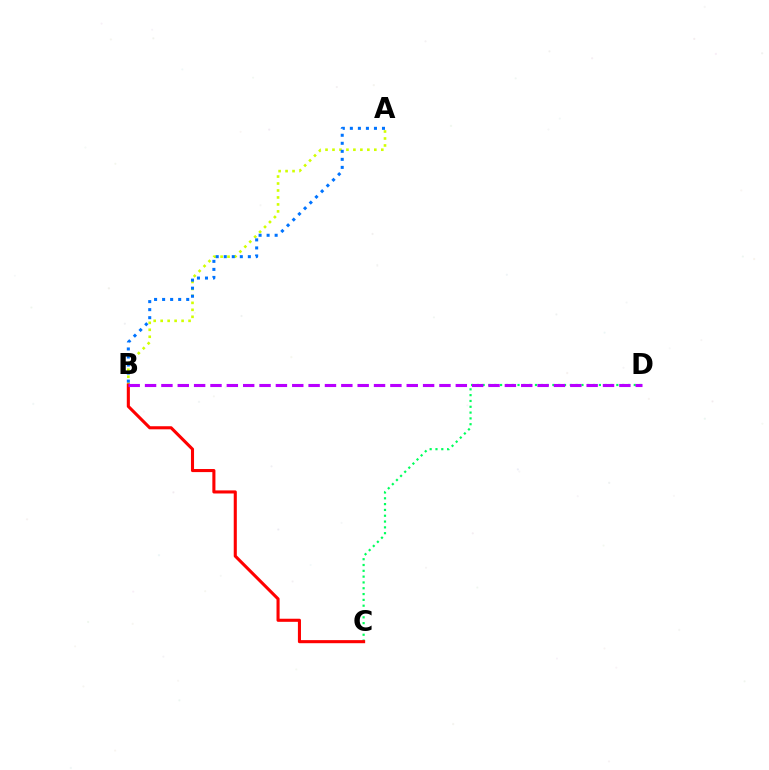{('A', 'B'): [{'color': '#d1ff00', 'line_style': 'dotted', 'thickness': 1.89}, {'color': '#0074ff', 'line_style': 'dotted', 'thickness': 2.18}], ('C', 'D'): [{'color': '#00ff5c', 'line_style': 'dotted', 'thickness': 1.58}], ('B', 'C'): [{'color': '#ff0000', 'line_style': 'solid', 'thickness': 2.22}], ('B', 'D'): [{'color': '#b900ff', 'line_style': 'dashed', 'thickness': 2.22}]}